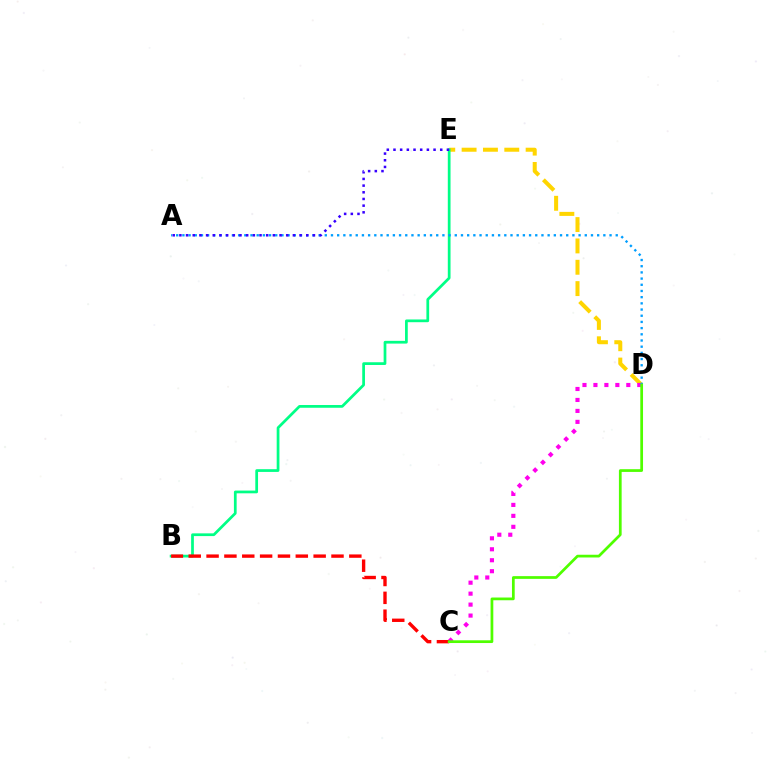{('D', 'E'): [{'color': '#ffd500', 'line_style': 'dashed', 'thickness': 2.9}], ('C', 'D'): [{'color': '#ff00ed', 'line_style': 'dotted', 'thickness': 2.98}, {'color': '#4fff00', 'line_style': 'solid', 'thickness': 1.97}], ('B', 'E'): [{'color': '#00ff86', 'line_style': 'solid', 'thickness': 1.97}], ('A', 'D'): [{'color': '#009eff', 'line_style': 'dotted', 'thickness': 1.68}], ('B', 'C'): [{'color': '#ff0000', 'line_style': 'dashed', 'thickness': 2.42}], ('A', 'E'): [{'color': '#3700ff', 'line_style': 'dotted', 'thickness': 1.81}]}